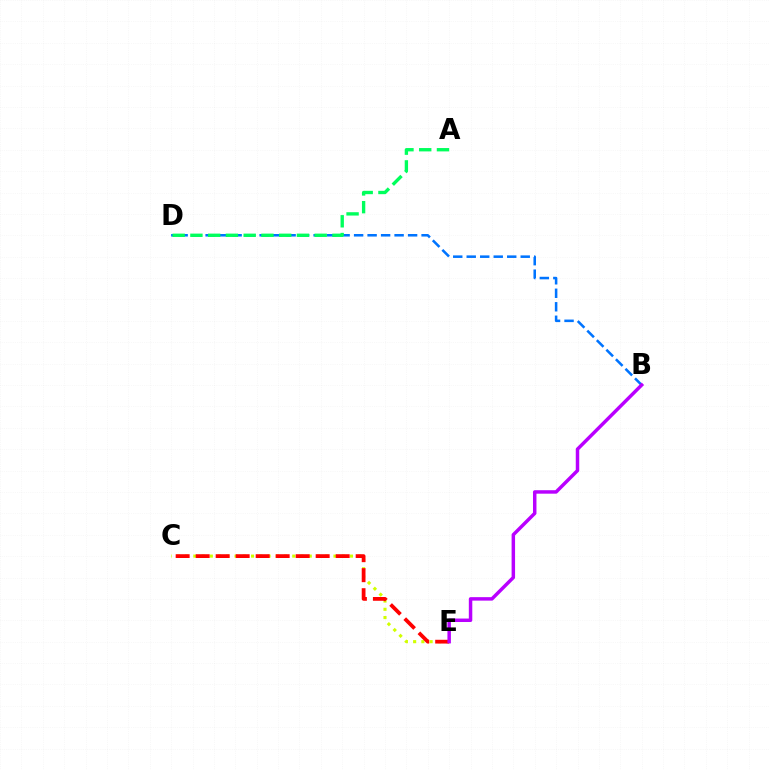{('C', 'E'): [{'color': '#d1ff00', 'line_style': 'dotted', 'thickness': 2.24}, {'color': '#ff0000', 'line_style': 'dashed', 'thickness': 2.72}], ('B', 'D'): [{'color': '#0074ff', 'line_style': 'dashed', 'thickness': 1.83}], ('A', 'D'): [{'color': '#00ff5c', 'line_style': 'dashed', 'thickness': 2.41}], ('B', 'E'): [{'color': '#b900ff', 'line_style': 'solid', 'thickness': 2.5}]}